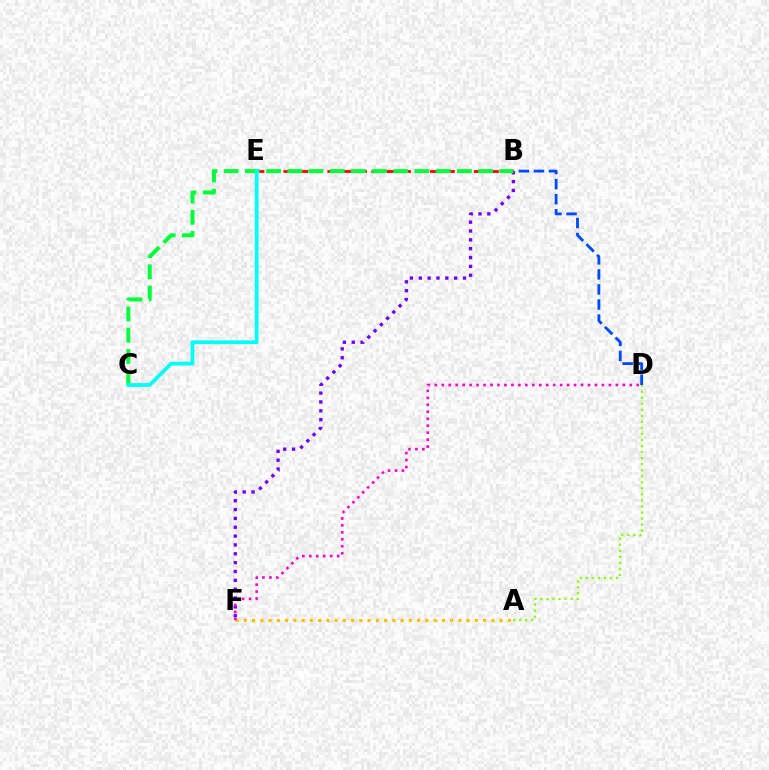{('B', 'F'): [{'color': '#7200ff', 'line_style': 'dotted', 'thickness': 2.4}], ('B', 'D'): [{'color': '#004bff', 'line_style': 'dashed', 'thickness': 2.05}], ('A', 'F'): [{'color': '#ffbd00', 'line_style': 'dotted', 'thickness': 2.24}], ('B', 'E'): [{'color': '#ff0000', 'line_style': 'dashed', 'thickness': 1.99}], ('A', 'D'): [{'color': '#84ff00', 'line_style': 'dotted', 'thickness': 1.64}], ('B', 'C'): [{'color': '#00ff39', 'line_style': 'dashed', 'thickness': 2.88}], ('D', 'F'): [{'color': '#ff00cf', 'line_style': 'dotted', 'thickness': 1.89}], ('C', 'E'): [{'color': '#00fff6', 'line_style': 'solid', 'thickness': 2.7}]}